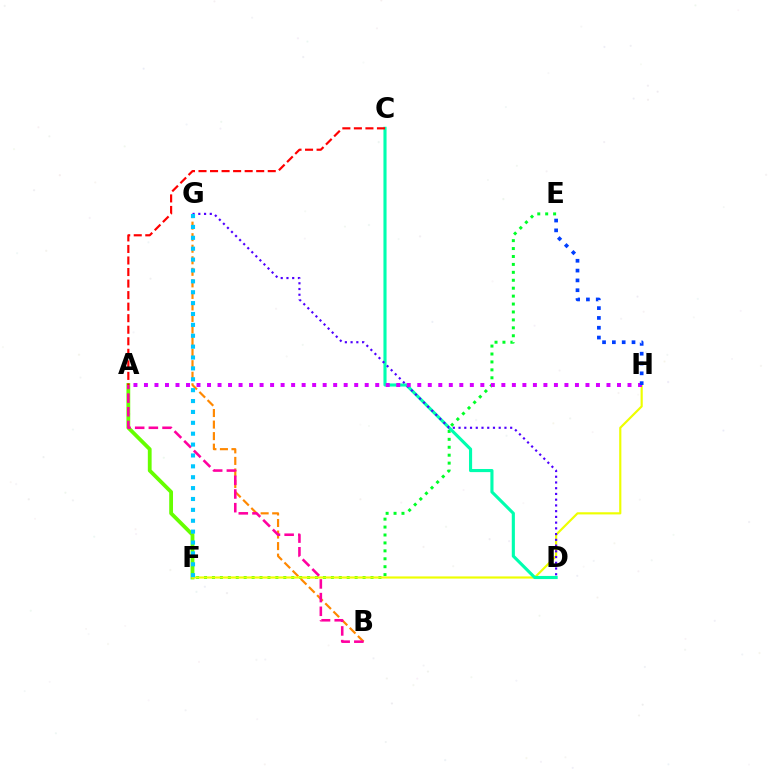{('A', 'F'): [{'color': '#66ff00', 'line_style': 'solid', 'thickness': 2.73}], ('E', 'F'): [{'color': '#00ff27', 'line_style': 'dotted', 'thickness': 2.15}], ('B', 'G'): [{'color': '#ff8800', 'line_style': 'dashed', 'thickness': 1.57}], ('F', 'H'): [{'color': '#eeff00', 'line_style': 'solid', 'thickness': 1.56}], ('A', 'B'): [{'color': '#ff00a0', 'line_style': 'dashed', 'thickness': 1.86}], ('C', 'D'): [{'color': '#00ffaf', 'line_style': 'solid', 'thickness': 2.25}], ('D', 'G'): [{'color': '#4f00ff', 'line_style': 'dotted', 'thickness': 1.56}], ('A', 'H'): [{'color': '#d600ff', 'line_style': 'dotted', 'thickness': 2.86}], ('A', 'C'): [{'color': '#ff0000', 'line_style': 'dashed', 'thickness': 1.57}], ('F', 'G'): [{'color': '#00c7ff', 'line_style': 'dotted', 'thickness': 2.96}], ('E', 'H'): [{'color': '#003fff', 'line_style': 'dotted', 'thickness': 2.67}]}